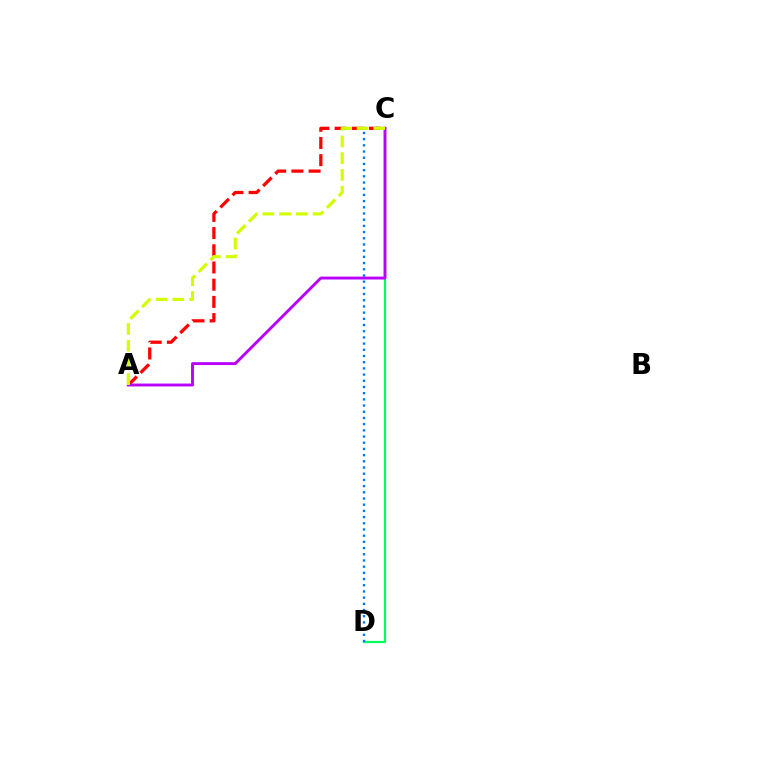{('C', 'D'): [{'color': '#00ff5c', 'line_style': 'solid', 'thickness': 1.61}, {'color': '#0074ff', 'line_style': 'dotted', 'thickness': 1.68}], ('A', 'C'): [{'color': '#ff0000', 'line_style': 'dashed', 'thickness': 2.34}, {'color': '#b900ff', 'line_style': 'solid', 'thickness': 2.09}, {'color': '#d1ff00', 'line_style': 'dashed', 'thickness': 2.27}]}